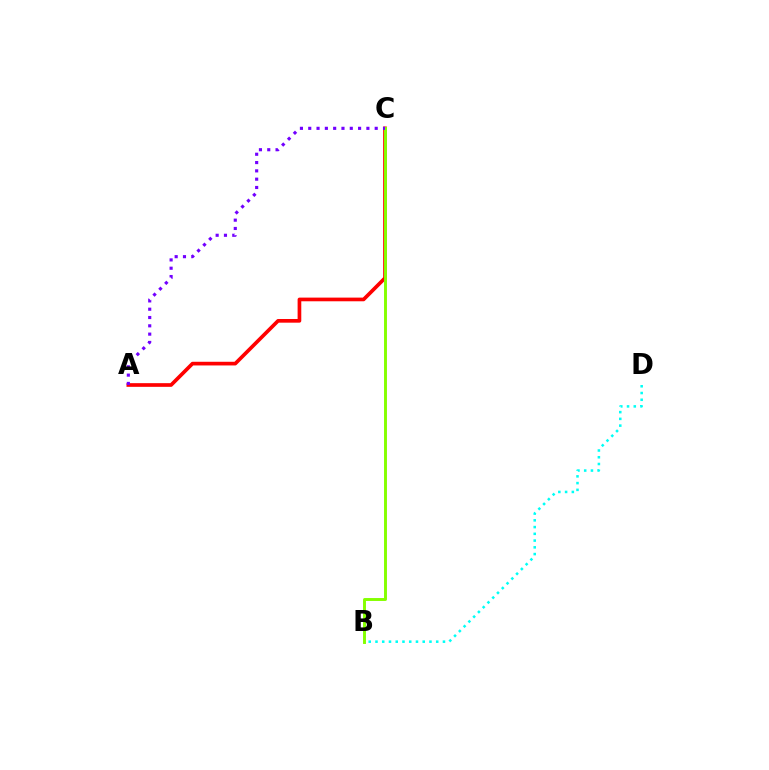{('A', 'C'): [{'color': '#ff0000', 'line_style': 'solid', 'thickness': 2.65}, {'color': '#7200ff', 'line_style': 'dotted', 'thickness': 2.26}], ('B', 'D'): [{'color': '#00fff6', 'line_style': 'dotted', 'thickness': 1.83}], ('B', 'C'): [{'color': '#84ff00', 'line_style': 'solid', 'thickness': 2.11}]}